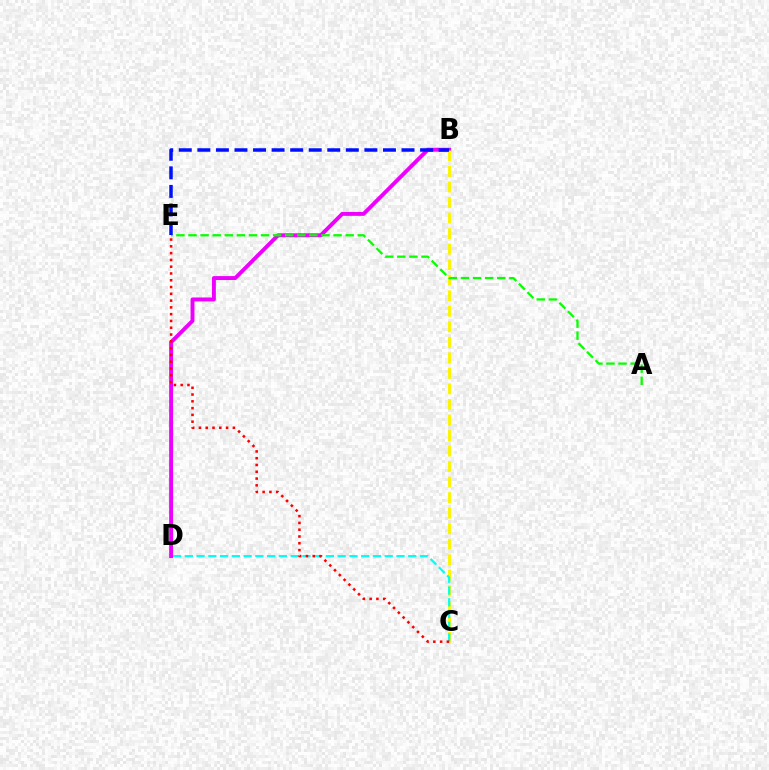{('B', 'D'): [{'color': '#ee00ff', 'line_style': 'solid', 'thickness': 2.82}], ('B', 'C'): [{'color': '#fcf500', 'line_style': 'dashed', 'thickness': 2.11}], ('A', 'E'): [{'color': '#08ff00', 'line_style': 'dashed', 'thickness': 1.64}], ('C', 'D'): [{'color': '#00fff6', 'line_style': 'dashed', 'thickness': 1.6}], ('C', 'E'): [{'color': '#ff0000', 'line_style': 'dotted', 'thickness': 1.84}], ('B', 'E'): [{'color': '#0010ff', 'line_style': 'dashed', 'thickness': 2.52}]}